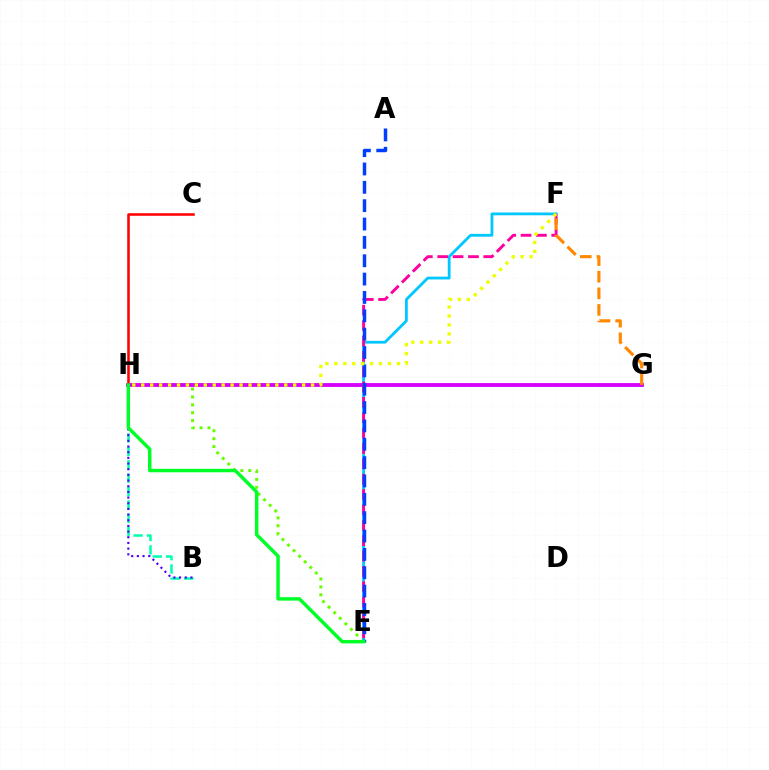{('E', 'H'): [{'color': '#66ff00', 'line_style': 'dotted', 'thickness': 2.14}, {'color': '#00ff27', 'line_style': 'solid', 'thickness': 2.49}], ('B', 'H'): [{'color': '#00ffaf', 'line_style': 'dashed', 'thickness': 1.82}, {'color': '#4f00ff', 'line_style': 'dotted', 'thickness': 1.54}], ('E', 'F'): [{'color': '#00c7ff', 'line_style': 'solid', 'thickness': 2.02}, {'color': '#ff00a0', 'line_style': 'dashed', 'thickness': 2.09}], ('G', 'H'): [{'color': '#d600ff', 'line_style': 'solid', 'thickness': 2.76}], ('F', 'G'): [{'color': '#ff8800', 'line_style': 'dashed', 'thickness': 2.25}], ('A', 'E'): [{'color': '#003fff', 'line_style': 'dashed', 'thickness': 2.49}], ('C', 'H'): [{'color': '#ff0000', 'line_style': 'solid', 'thickness': 1.84}], ('F', 'H'): [{'color': '#eeff00', 'line_style': 'dotted', 'thickness': 2.43}]}